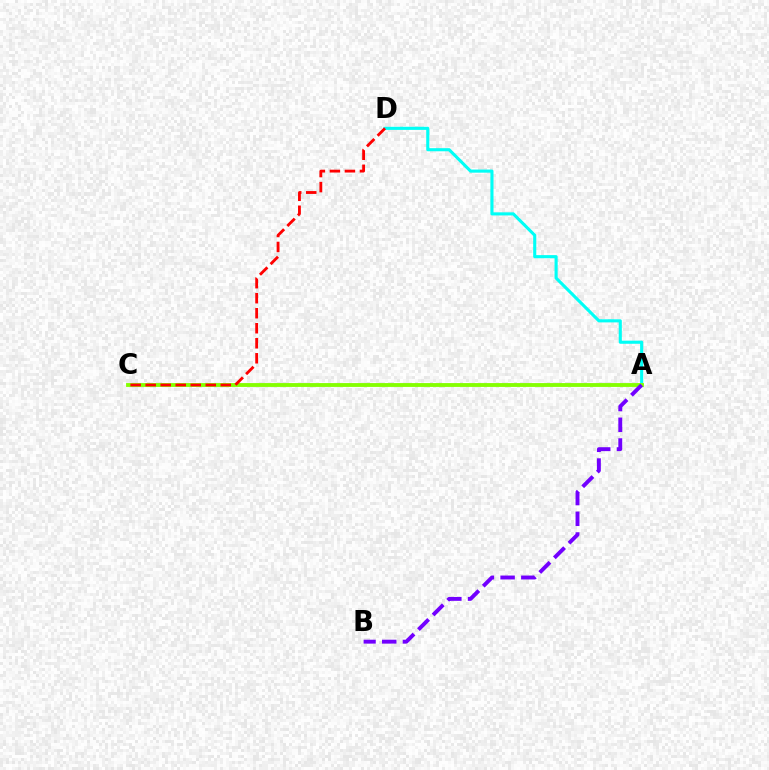{('A', 'D'): [{'color': '#00fff6', 'line_style': 'solid', 'thickness': 2.23}], ('A', 'C'): [{'color': '#84ff00', 'line_style': 'solid', 'thickness': 2.76}], ('C', 'D'): [{'color': '#ff0000', 'line_style': 'dashed', 'thickness': 2.04}], ('A', 'B'): [{'color': '#7200ff', 'line_style': 'dashed', 'thickness': 2.81}]}